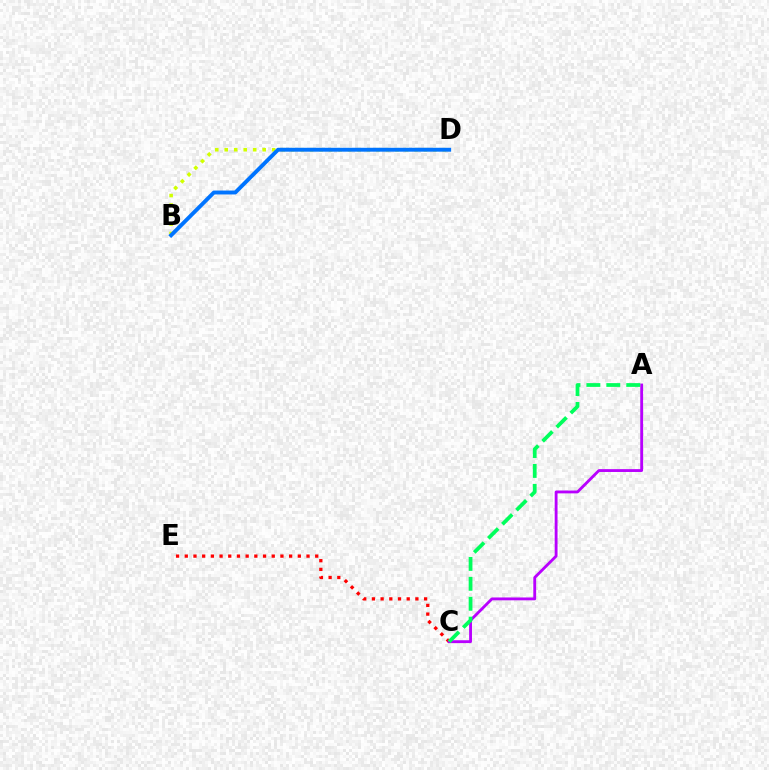{('C', 'E'): [{'color': '#ff0000', 'line_style': 'dotted', 'thickness': 2.36}], ('B', 'D'): [{'color': '#d1ff00', 'line_style': 'dotted', 'thickness': 2.58}, {'color': '#0074ff', 'line_style': 'solid', 'thickness': 2.81}], ('A', 'C'): [{'color': '#b900ff', 'line_style': 'solid', 'thickness': 2.05}, {'color': '#00ff5c', 'line_style': 'dashed', 'thickness': 2.71}]}